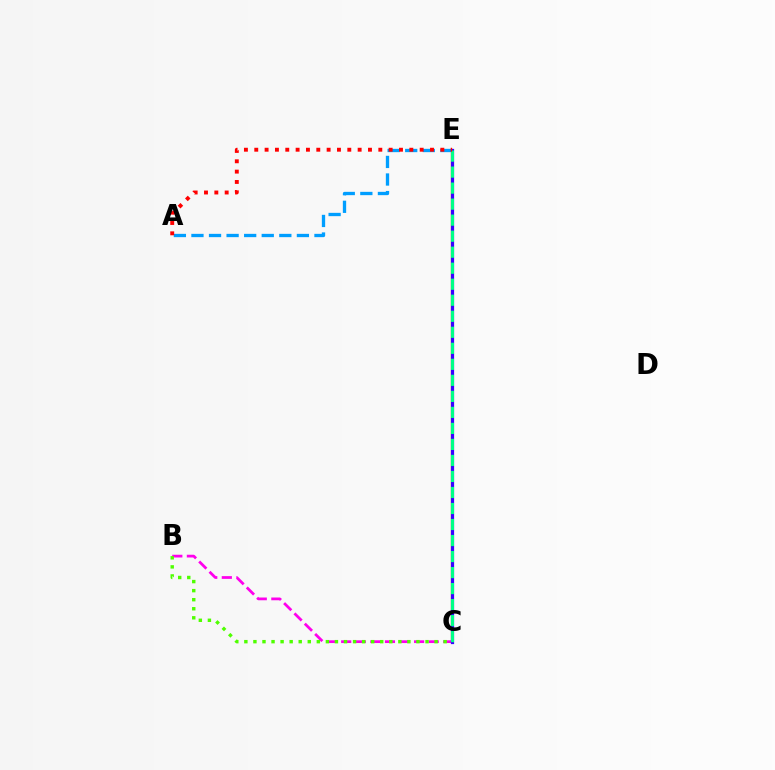{('C', 'E'): [{'color': '#ffd500', 'line_style': 'solid', 'thickness': 1.65}, {'color': '#3700ff', 'line_style': 'solid', 'thickness': 2.33}, {'color': '#00ff86', 'line_style': 'dashed', 'thickness': 2.18}], ('B', 'C'): [{'color': '#ff00ed', 'line_style': 'dashed', 'thickness': 1.98}, {'color': '#4fff00', 'line_style': 'dotted', 'thickness': 2.46}], ('A', 'E'): [{'color': '#009eff', 'line_style': 'dashed', 'thickness': 2.39}, {'color': '#ff0000', 'line_style': 'dotted', 'thickness': 2.81}]}